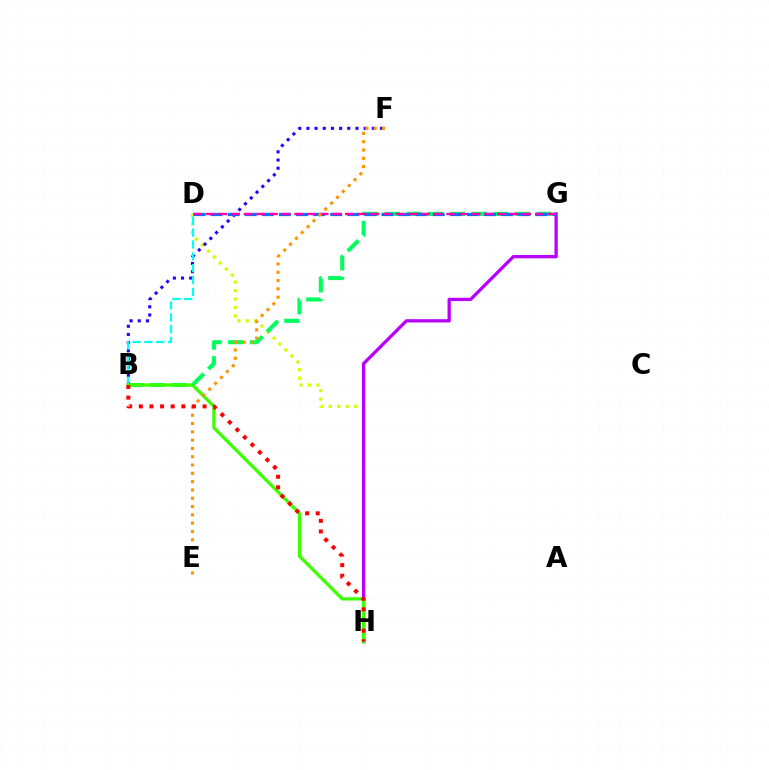{('D', 'H'): [{'color': '#d1ff00', 'line_style': 'dotted', 'thickness': 2.29}], ('G', 'H'): [{'color': '#b900ff', 'line_style': 'solid', 'thickness': 2.36}], ('B', 'F'): [{'color': '#2500ff', 'line_style': 'dotted', 'thickness': 2.22}], ('B', 'D'): [{'color': '#00fff6', 'line_style': 'dashed', 'thickness': 1.61}], ('B', 'G'): [{'color': '#00ff5c', 'line_style': 'dashed', 'thickness': 2.94}], ('D', 'G'): [{'color': '#0074ff', 'line_style': 'dashed', 'thickness': 2.32}, {'color': '#ff00ac', 'line_style': 'dashed', 'thickness': 1.72}], ('B', 'H'): [{'color': '#3dff00', 'line_style': 'solid', 'thickness': 2.35}, {'color': '#ff0000', 'line_style': 'dotted', 'thickness': 2.89}], ('E', 'F'): [{'color': '#ff9400', 'line_style': 'dotted', 'thickness': 2.26}]}